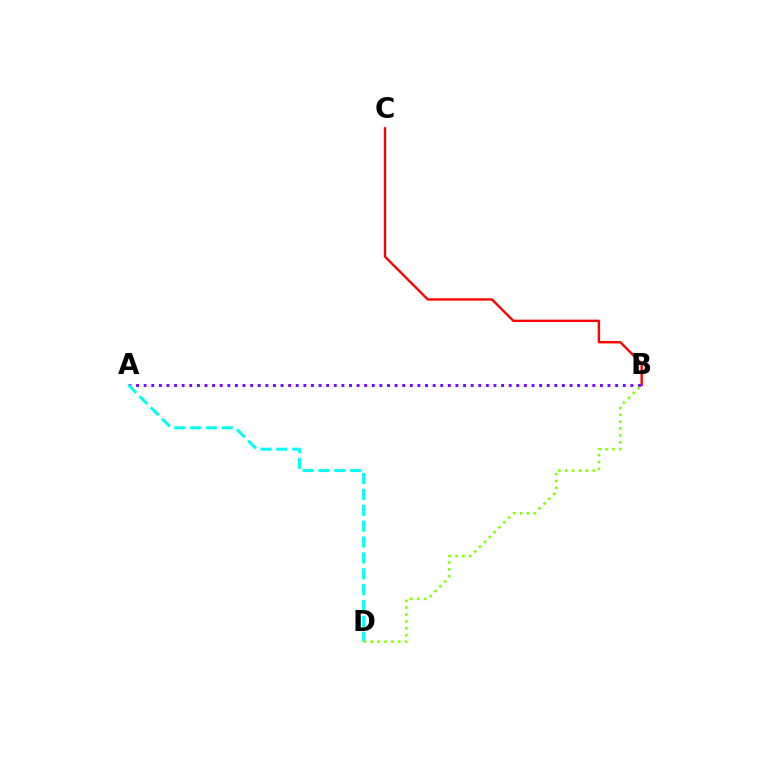{('B', 'C'): [{'color': '#ff0000', 'line_style': 'solid', 'thickness': 1.72}], ('A', 'B'): [{'color': '#7200ff', 'line_style': 'dotted', 'thickness': 2.07}], ('A', 'D'): [{'color': '#00fff6', 'line_style': 'dashed', 'thickness': 2.16}], ('B', 'D'): [{'color': '#84ff00', 'line_style': 'dotted', 'thickness': 1.86}]}